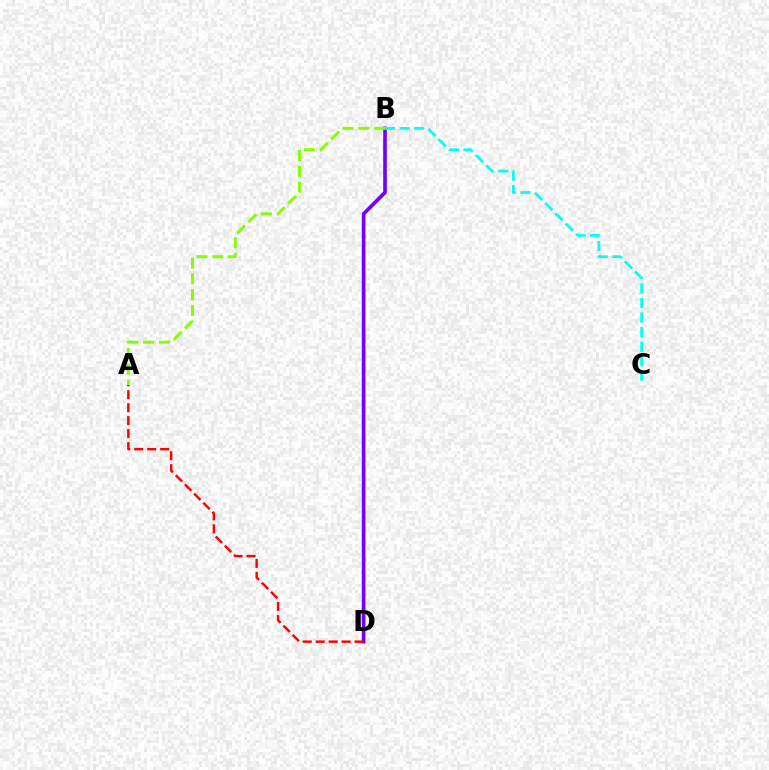{('B', 'D'): [{'color': '#7200ff', 'line_style': 'solid', 'thickness': 2.61}], ('A', 'D'): [{'color': '#ff0000', 'line_style': 'dashed', 'thickness': 1.76}], ('A', 'B'): [{'color': '#84ff00', 'line_style': 'dashed', 'thickness': 2.14}], ('B', 'C'): [{'color': '#00fff6', 'line_style': 'dashed', 'thickness': 1.98}]}